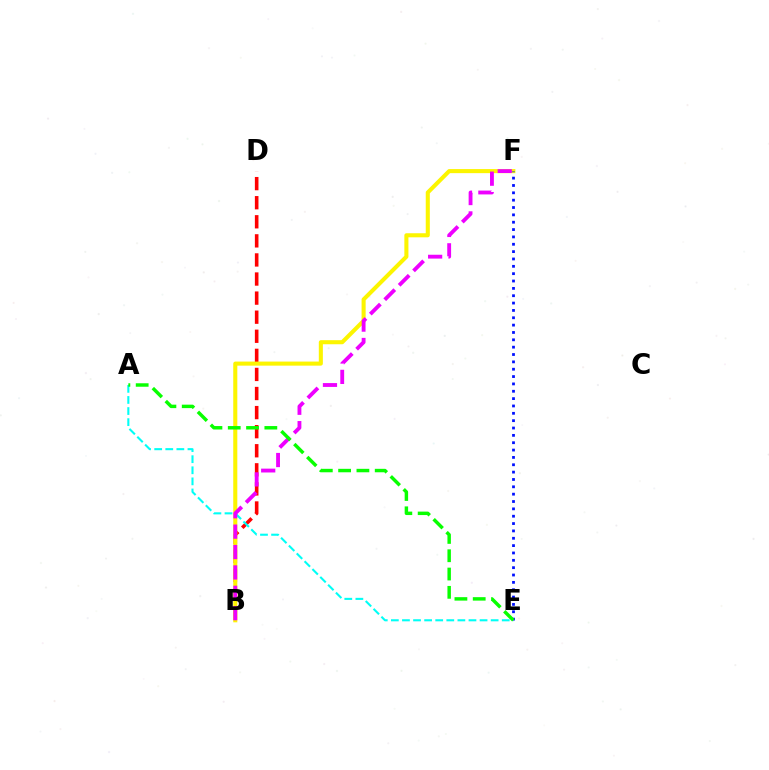{('B', 'D'): [{'color': '#ff0000', 'line_style': 'dashed', 'thickness': 2.59}], ('B', 'F'): [{'color': '#fcf500', 'line_style': 'solid', 'thickness': 2.93}, {'color': '#ee00ff', 'line_style': 'dashed', 'thickness': 2.77}], ('A', 'E'): [{'color': '#00fff6', 'line_style': 'dashed', 'thickness': 1.51}, {'color': '#08ff00', 'line_style': 'dashed', 'thickness': 2.49}], ('E', 'F'): [{'color': '#0010ff', 'line_style': 'dotted', 'thickness': 2.0}]}